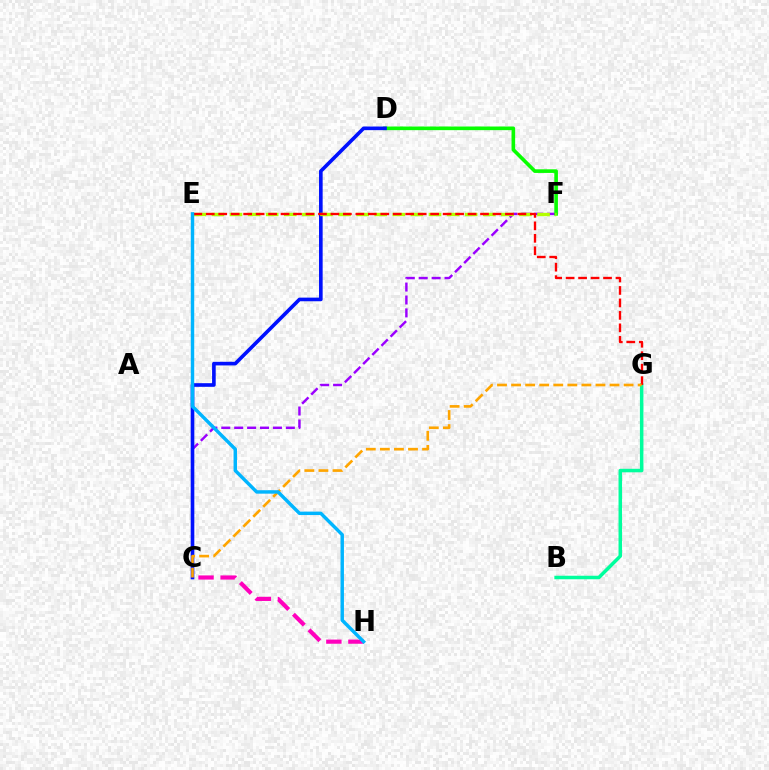{('C', 'F'): [{'color': '#9b00ff', 'line_style': 'dashed', 'thickness': 1.75}], ('D', 'F'): [{'color': '#08ff00', 'line_style': 'solid', 'thickness': 2.61}], ('C', 'D'): [{'color': '#0010ff', 'line_style': 'solid', 'thickness': 2.61}], ('C', 'H'): [{'color': '#ff00bd', 'line_style': 'dashed', 'thickness': 3.0}], ('E', 'F'): [{'color': '#b3ff00', 'line_style': 'dashed', 'thickness': 2.46}], ('B', 'G'): [{'color': '#00ff9d', 'line_style': 'solid', 'thickness': 2.52}], ('E', 'G'): [{'color': '#ff0000', 'line_style': 'dashed', 'thickness': 1.69}], ('C', 'G'): [{'color': '#ffa500', 'line_style': 'dashed', 'thickness': 1.91}], ('E', 'H'): [{'color': '#00b5ff', 'line_style': 'solid', 'thickness': 2.48}]}